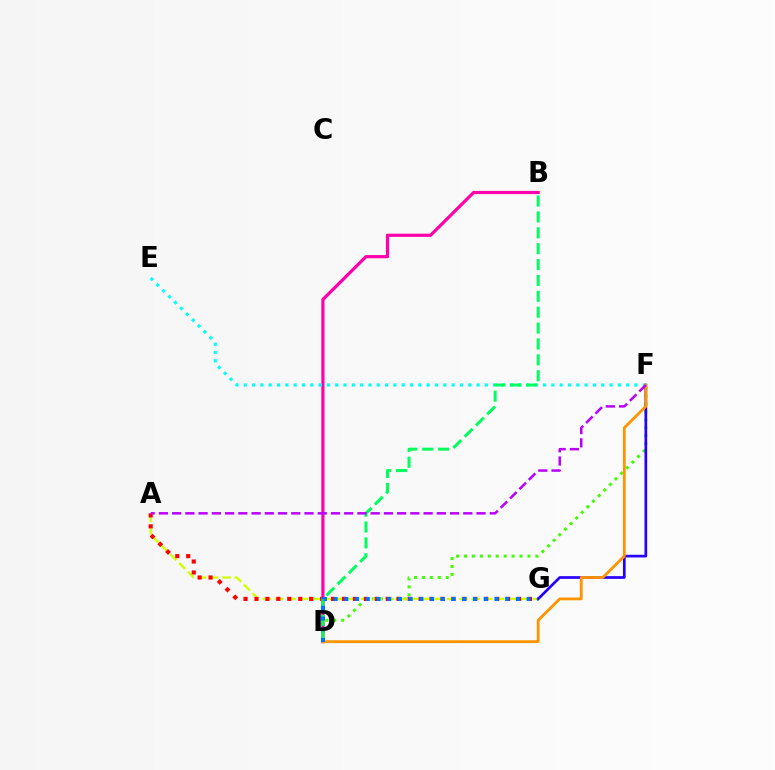{('D', 'F'): [{'color': '#3dff00', 'line_style': 'dotted', 'thickness': 2.15}, {'color': '#ff9400', 'line_style': 'solid', 'thickness': 2.02}], ('A', 'G'): [{'color': '#d1ff00', 'line_style': 'dashed', 'thickness': 1.67}, {'color': '#ff0000', 'line_style': 'dotted', 'thickness': 2.97}], ('F', 'G'): [{'color': '#2500ff', 'line_style': 'solid', 'thickness': 1.94}], ('B', 'D'): [{'color': '#ff00ac', 'line_style': 'solid', 'thickness': 2.3}, {'color': '#00ff5c', 'line_style': 'dashed', 'thickness': 2.16}], ('E', 'F'): [{'color': '#00fff6', 'line_style': 'dotted', 'thickness': 2.26}], ('D', 'G'): [{'color': '#0074ff', 'line_style': 'dotted', 'thickness': 2.91}], ('A', 'F'): [{'color': '#b900ff', 'line_style': 'dashed', 'thickness': 1.8}]}